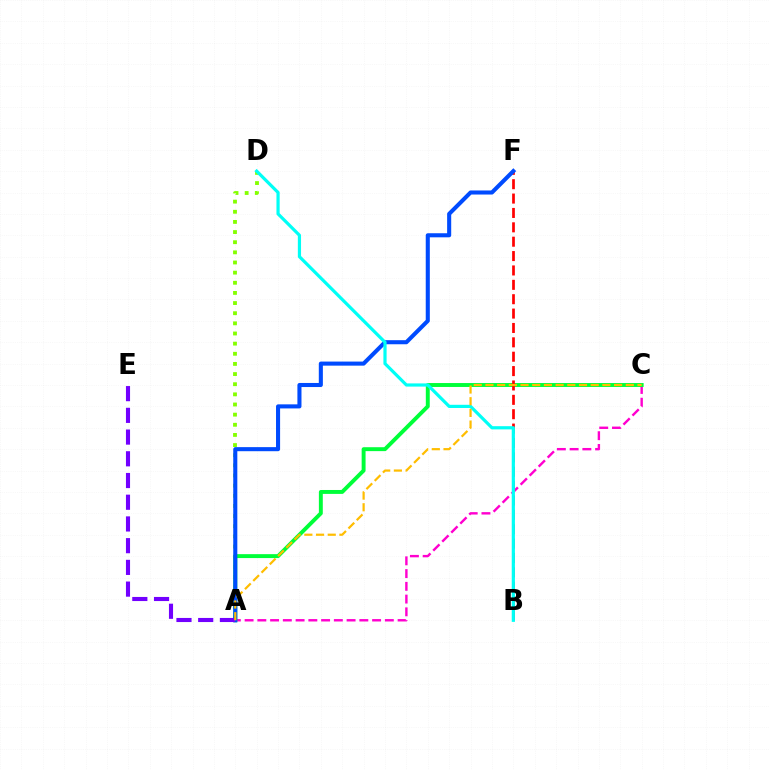{('A', 'C'): [{'color': '#ff00cf', 'line_style': 'dashed', 'thickness': 1.73}, {'color': '#00ff39', 'line_style': 'solid', 'thickness': 2.82}, {'color': '#ffbd00', 'line_style': 'dashed', 'thickness': 1.59}], ('A', 'D'): [{'color': '#84ff00', 'line_style': 'dotted', 'thickness': 2.76}], ('B', 'F'): [{'color': '#ff0000', 'line_style': 'dashed', 'thickness': 1.95}], ('A', 'F'): [{'color': '#004bff', 'line_style': 'solid', 'thickness': 2.93}], ('A', 'E'): [{'color': '#7200ff', 'line_style': 'dashed', 'thickness': 2.95}], ('B', 'D'): [{'color': '#00fff6', 'line_style': 'solid', 'thickness': 2.3}]}